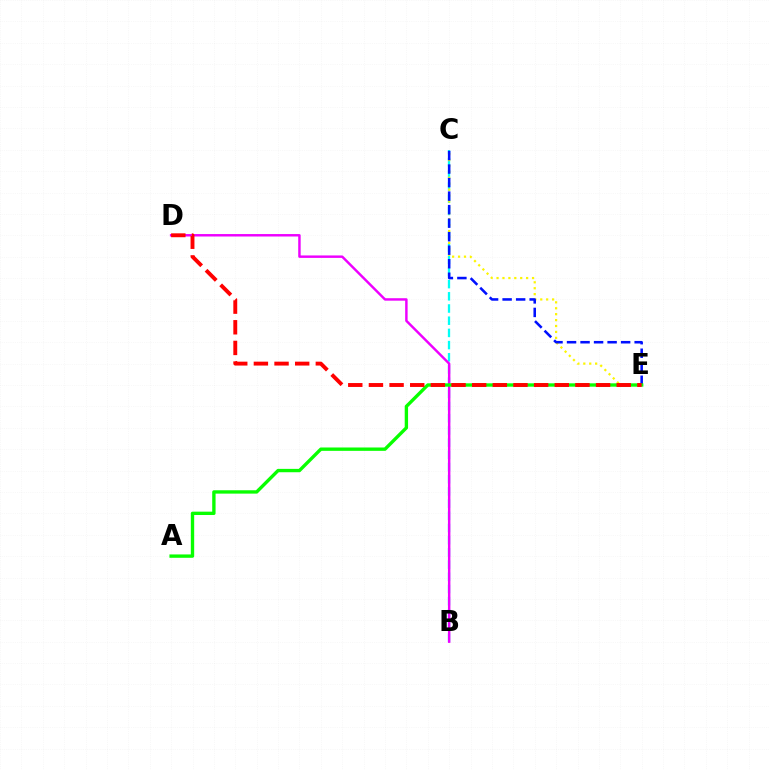{('B', 'C'): [{'color': '#00fff6', 'line_style': 'dashed', 'thickness': 1.66}], ('C', 'E'): [{'color': '#fcf500', 'line_style': 'dotted', 'thickness': 1.61}, {'color': '#0010ff', 'line_style': 'dashed', 'thickness': 1.84}], ('B', 'D'): [{'color': '#ee00ff', 'line_style': 'solid', 'thickness': 1.76}], ('A', 'E'): [{'color': '#08ff00', 'line_style': 'solid', 'thickness': 2.42}], ('D', 'E'): [{'color': '#ff0000', 'line_style': 'dashed', 'thickness': 2.81}]}